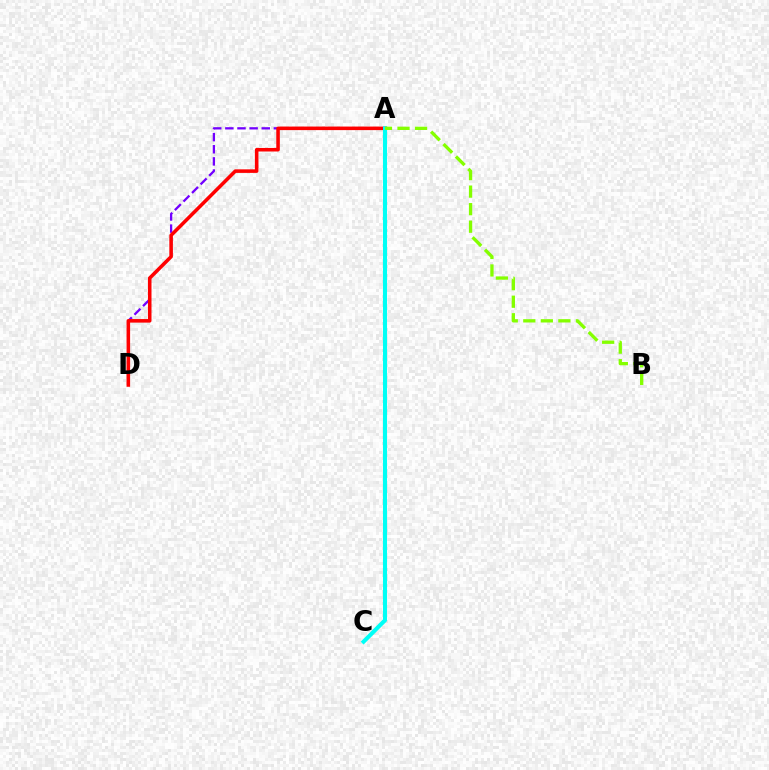{('A', 'D'): [{'color': '#7200ff', 'line_style': 'dashed', 'thickness': 1.65}, {'color': '#ff0000', 'line_style': 'solid', 'thickness': 2.56}], ('A', 'C'): [{'color': '#00fff6', 'line_style': 'solid', 'thickness': 2.94}], ('A', 'B'): [{'color': '#84ff00', 'line_style': 'dashed', 'thickness': 2.38}]}